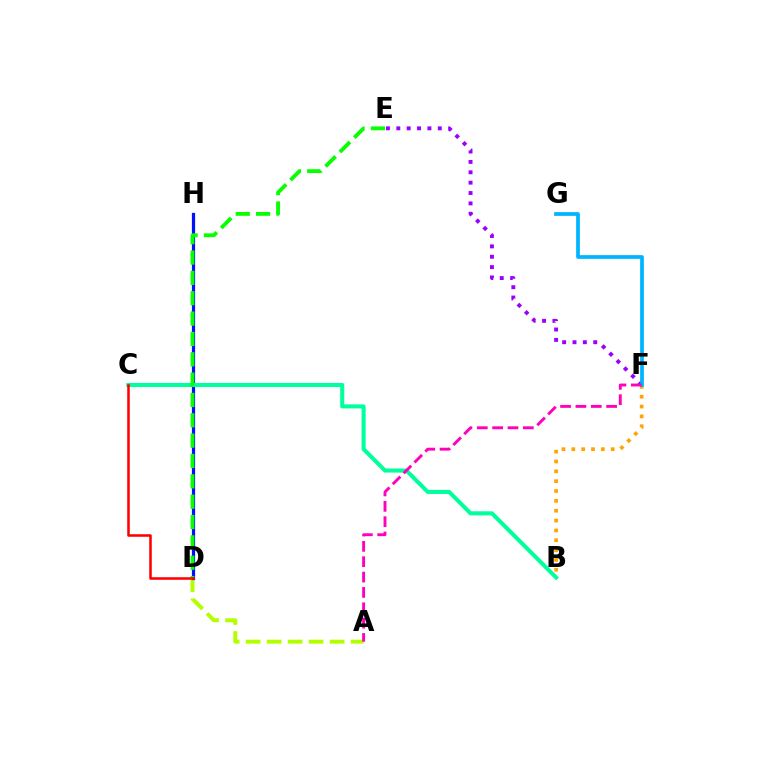{('A', 'D'): [{'color': '#b3ff00', 'line_style': 'dashed', 'thickness': 2.85}], ('D', 'H'): [{'color': '#0010ff', 'line_style': 'solid', 'thickness': 2.32}], ('B', 'C'): [{'color': '#00ff9d', 'line_style': 'solid', 'thickness': 2.92}], ('E', 'F'): [{'color': '#9b00ff', 'line_style': 'dotted', 'thickness': 2.82}], ('B', 'F'): [{'color': '#ffa500', 'line_style': 'dotted', 'thickness': 2.67}], ('F', 'G'): [{'color': '#00b5ff', 'line_style': 'solid', 'thickness': 2.68}], ('D', 'E'): [{'color': '#08ff00', 'line_style': 'dashed', 'thickness': 2.76}], ('C', 'D'): [{'color': '#ff0000', 'line_style': 'solid', 'thickness': 1.83}], ('A', 'F'): [{'color': '#ff00bd', 'line_style': 'dashed', 'thickness': 2.09}]}